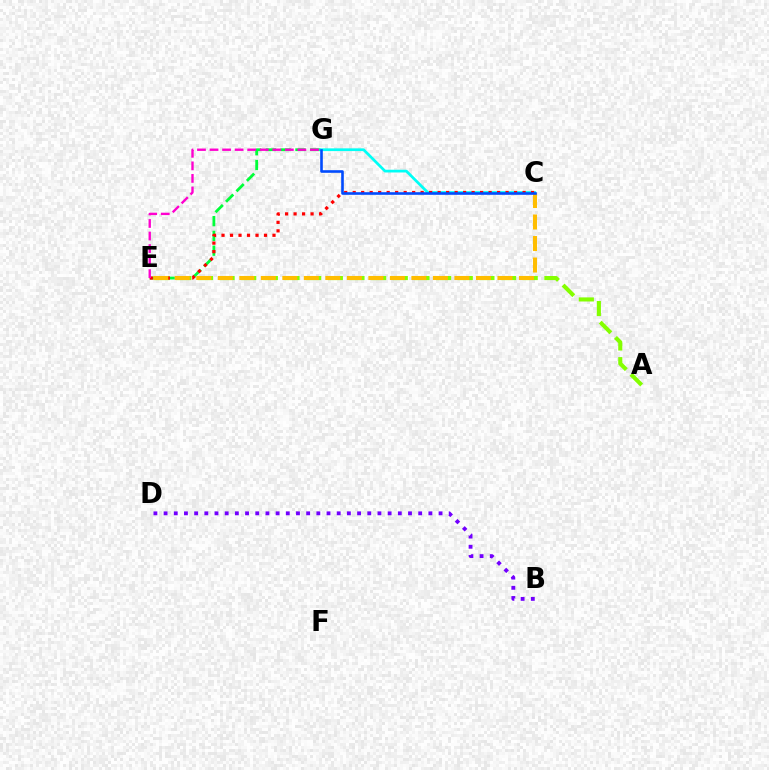{('B', 'D'): [{'color': '#7200ff', 'line_style': 'dotted', 'thickness': 2.77}], ('E', 'G'): [{'color': '#00ff39', 'line_style': 'dashed', 'thickness': 2.01}, {'color': '#ff00cf', 'line_style': 'dashed', 'thickness': 1.71}], ('A', 'E'): [{'color': '#84ff00', 'line_style': 'dashed', 'thickness': 2.94}], ('C', 'G'): [{'color': '#00fff6', 'line_style': 'solid', 'thickness': 1.97}, {'color': '#004bff', 'line_style': 'solid', 'thickness': 1.88}], ('C', 'E'): [{'color': '#ff0000', 'line_style': 'dotted', 'thickness': 2.31}, {'color': '#ffbd00', 'line_style': 'dashed', 'thickness': 2.92}]}